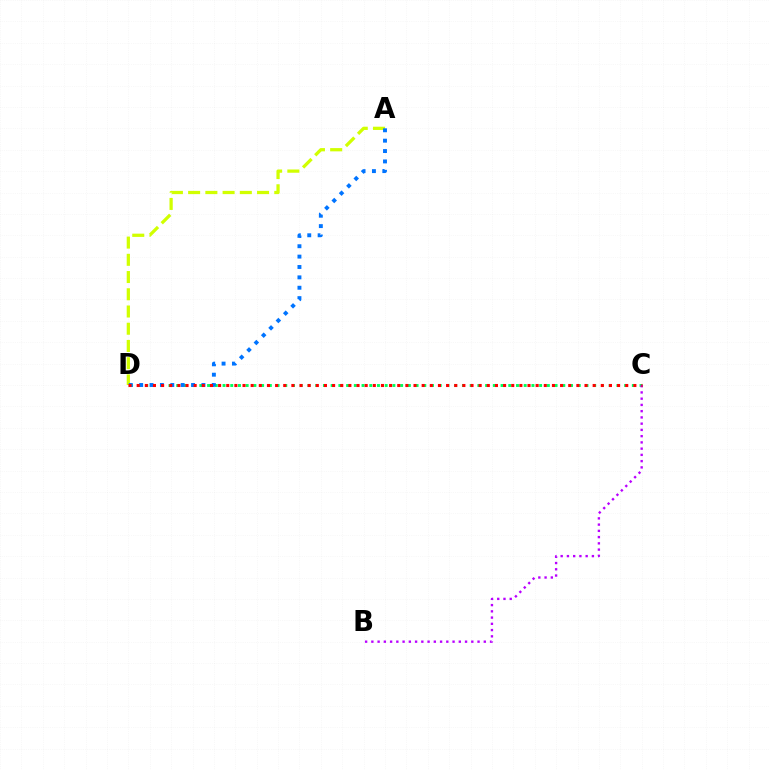{('A', 'D'): [{'color': '#d1ff00', 'line_style': 'dashed', 'thickness': 2.34}, {'color': '#0074ff', 'line_style': 'dotted', 'thickness': 2.82}], ('C', 'D'): [{'color': '#00ff5c', 'line_style': 'dotted', 'thickness': 2.1}, {'color': '#ff0000', 'line_style': 'dotted', 'thickness': 2.21}], ('B', 'C'): [{'color': '#b900ff', 'line_style': 'dotted', 'thickness': 1.7}]}